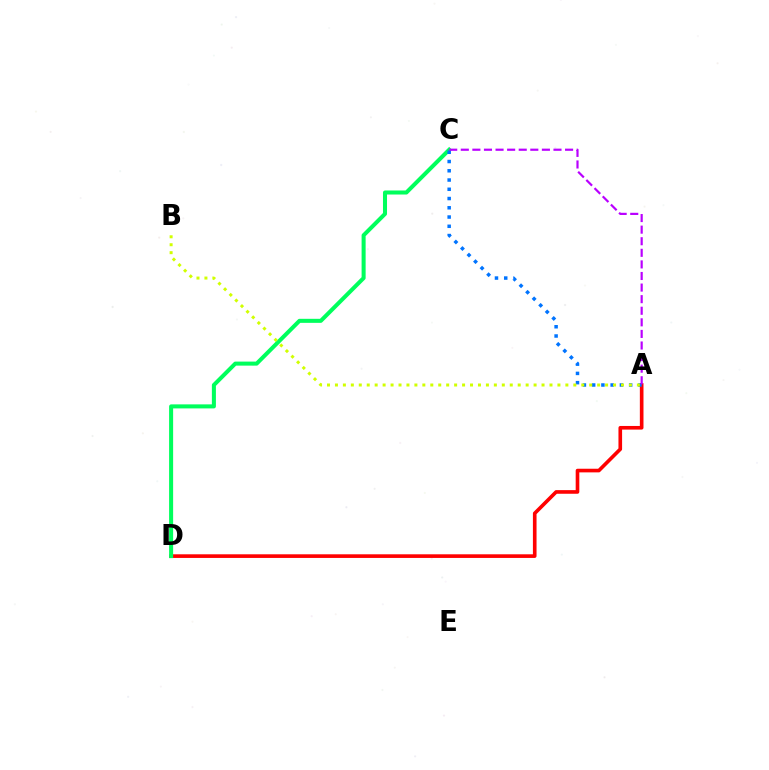{('A', 'D'): [{'color': '#ff0000', 'line_style': 'solid', 'thickness': 2.62}], ('C', 'D'): [{'color': '#00ff5c', 'line_style': 'solid', 'thickness': 2.91}], ('A', 'C'): [{'color': '#0074ff', 'line_style': 'dotted', 'thickness': 2.51}, {'color': '#b900ff', 'line_style': 'dashed', 'thickness': 1.57}], ('A', 'B'): [{'color': '#d1ff00', 'line_style': 'dotted', 'thickness': 2.16}]}